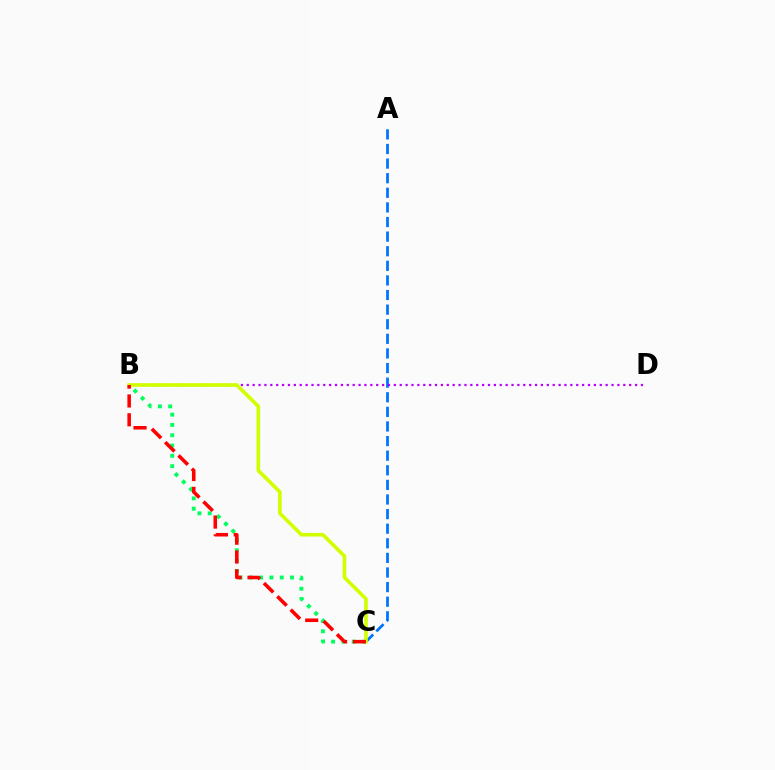{('B', 'C'): [{'color': '#00ff5c', 'line_style': 'dotted', 'thickness': 2.8}, {'color': '#d1ff00', 'line_style': 'solid', 'thickness': 2.62}, {'color': '#ff0000', 'line_style': 'dashed', 'thickness': 2.56}], ('A', 'C'): [{'color': '#0074ff', 'line_style': 'dashed', 'thickness': 1.98}], ('B', 'D'): [{'color': '#b900ff', 'line_style': 'dotted', 'thickness': 1.6}]}